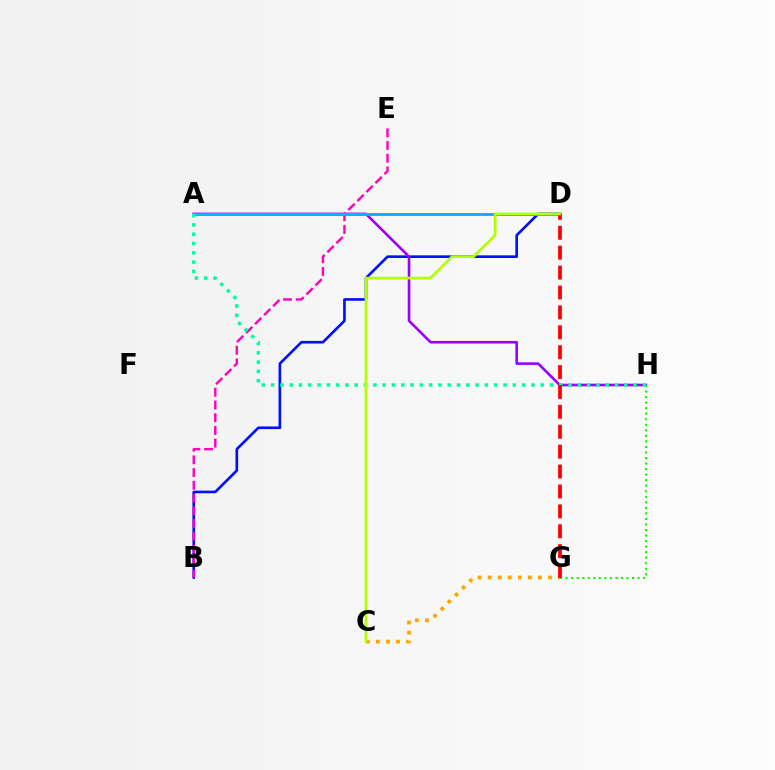{('B', 'D'): [{'color': '#0010ff', 'line_style': 'solid', 'thickness': 1.9}], ('B', 'E'): [{'color': '#ff00bd', 'line_style': 'dashed', 'thickness': 1.73}], ('A', 'H'): [{'color': '#9b00ff', 'line_style': 'solid', 'thickness': 1.88}, {'color': '#00ff9d', 'line_style': 'dotted', 'thickness': 2.53}], ('G', 'H'): [{'color': '#08ff00', 'line_style': 'dotted', 'thickness': 1.5}], ('A', 'D'): [{'color': '#00b5ff', 'line_style': 'solid', 'thickness': 2.12}], ('C', 'G'): [{'color': '#ffa500', 'line_style': 'dotted', 'thickness': 2.73}], ('D', 'G'): [{'color': '#ff0000', 'line_style': 'dashed', 'thickness': 2.7}], ('C', 'D'): [{'color': '#b3ff00', 'line_style': 'solid', 'thickness': 1.94}]}